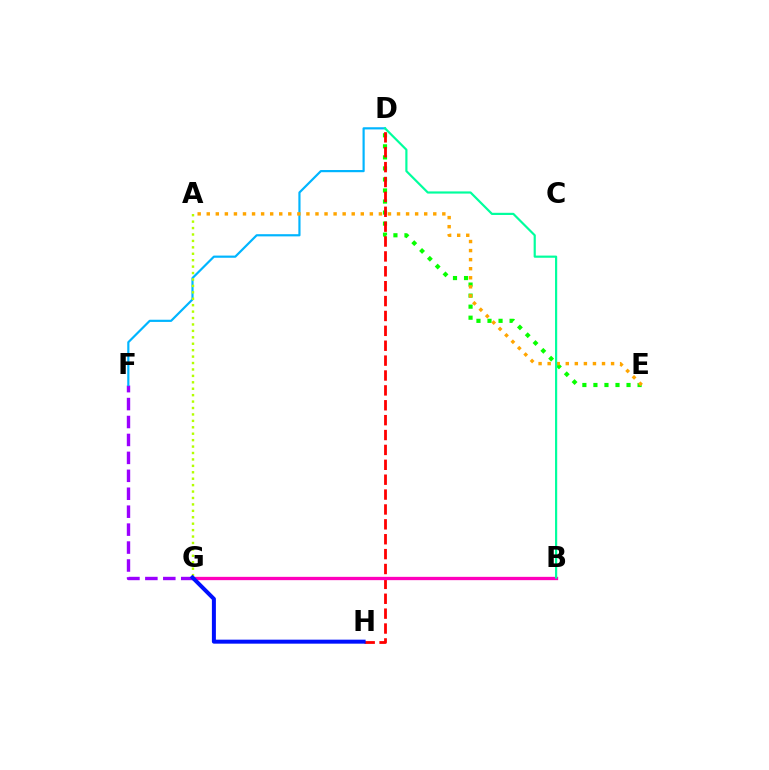{('F', 'G'): [{'color': '#9b00ff', 'line_style': 'dashed', 'thickness': 2.44}], ('D', 'F'): [{'color': '#00b5ff', 'line_style': 'solid', 'thickness': 1.57}], ('D', 'E'): [{'color': '#08ff00', 'line_style': 'dotted', 'thickness': 3.0}], ('A', 'G'): [{'color': '#b3ff00', 'line_style': 'dotted', 'thickness': 1.75}], ('D', 'H'): [{'color': '#ff0000', 'line_style': 'dashed', 'thickness': 2.02}], ('A', 'E'): [{'color': '#ffa500', 'line_style': 'dotted', 'thickness': 2.46}], ('B', 'G'): [{'color': '#ff00bd', 'line_style': 'solid', 'thickness': 2.38}], ('B', 'D'): [{'color': '#00ff9d', 'line_style': 'solid', 'thickness': 1.57}], ('G', 'H'): [{'color': '#0010ff', 'line_style': 'solid', 'thickness': 2.88}]}